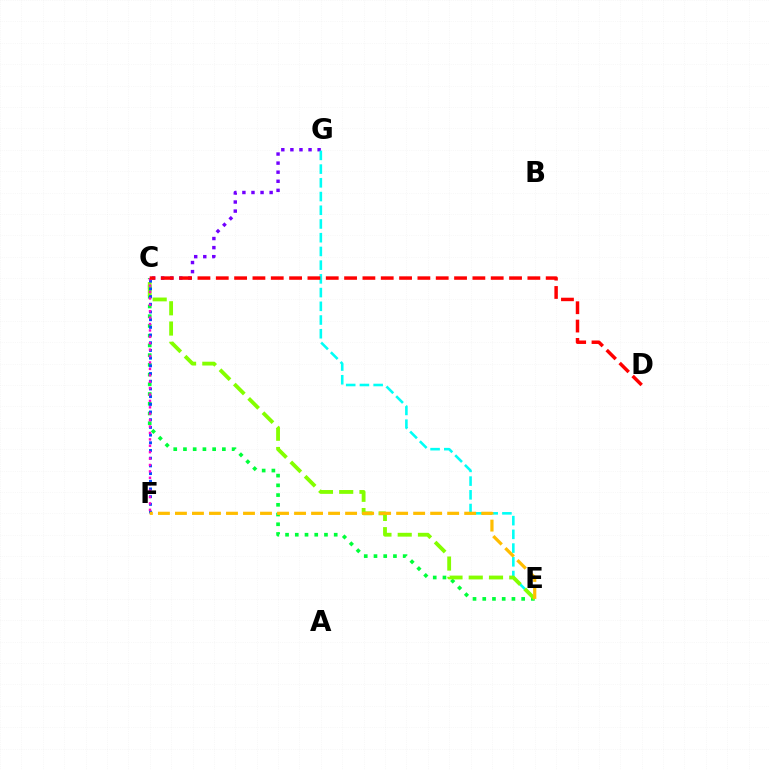{('C', 'G'): [{'color': '#7200ff', 'line_style': 'dotted', 'thickness': 2.47}], ('C', 'E'): [{'color': '#00ff39', 'line_style': 'dotted', 'thickness': 2.64}, {'color': '#84ff00', 'line_style': 'dashed', 'thickness': 2.75}], ('E', 'G'): [{'color': '#00fff6', 'line_style': 'dashed', 'thickness': 1.86}], ('C', 'F'): [{'color': '#004bff', 'line_style': 'dotted', 'thickness': 2.09}, {'color': '#ff00cf', 'line_style': 'dotted', 'thickness': 1.74}], ('E', 'F'): [{'color': '#ffbd00', 'line_style': 'dashed', 'thickness': 2.31}], ('C', 'D'): [{'color': '#ff0000', 'line_style': 'dashed', 'thickness': 2.49}]}